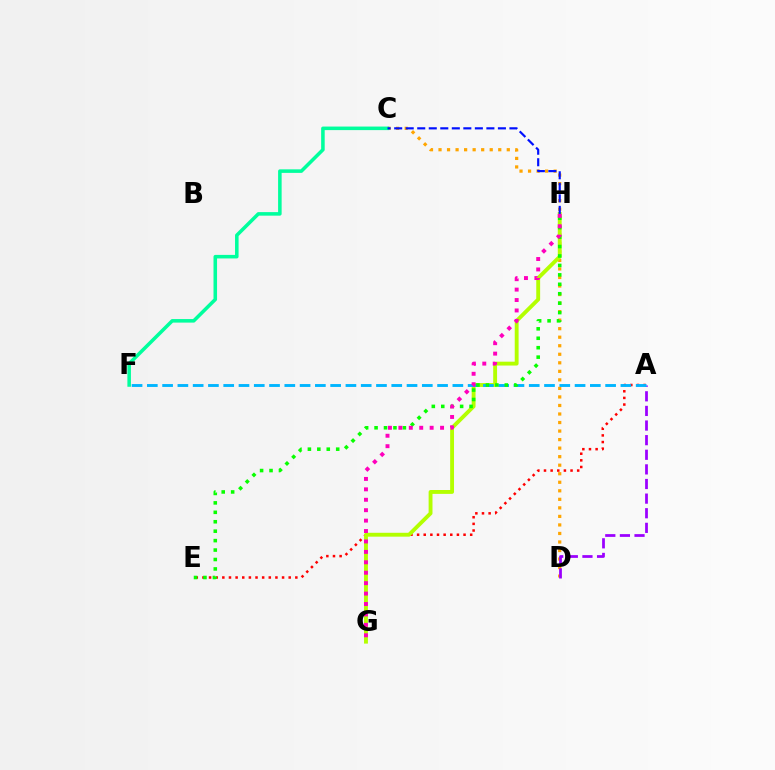{('C', 'D'): [{'color': '#ffa500', 'line_style': 'dotted', 'thickness': 2.32}], ('A', 'E'): [{'color': '#ff0000', 'line_style': 'dotted', 'thickness': 1.8}], ('G', 'H'): [{'color': '#b3ff00', 'line_style': 'solid', 'thickness': 2.78}, {'color': '#ff00bd', 'line_style': 'dotted', 'thickness': 2.83}], ('A', 'D'): [{'color': '#9b00ff', 'line_style': 'dashed', 'thickness': 1.99}], ('A', 'F'): [{'color': '#00b5ff', 'line_style': 'dashed', 'thickness': 2.08}], ('C', 'F'): [{'color': '#00ff9d', 'line_style': 'solid', 'thickness': 2.55}], ('E', 'H'): [{'color': '#08ff00', 'line_style': 'dotted', 'thickness': 2.56}], ('C', 'H'): [{'color': '#0010ff', 'line_style': 'dashed', 'thickness': 1.57}]}